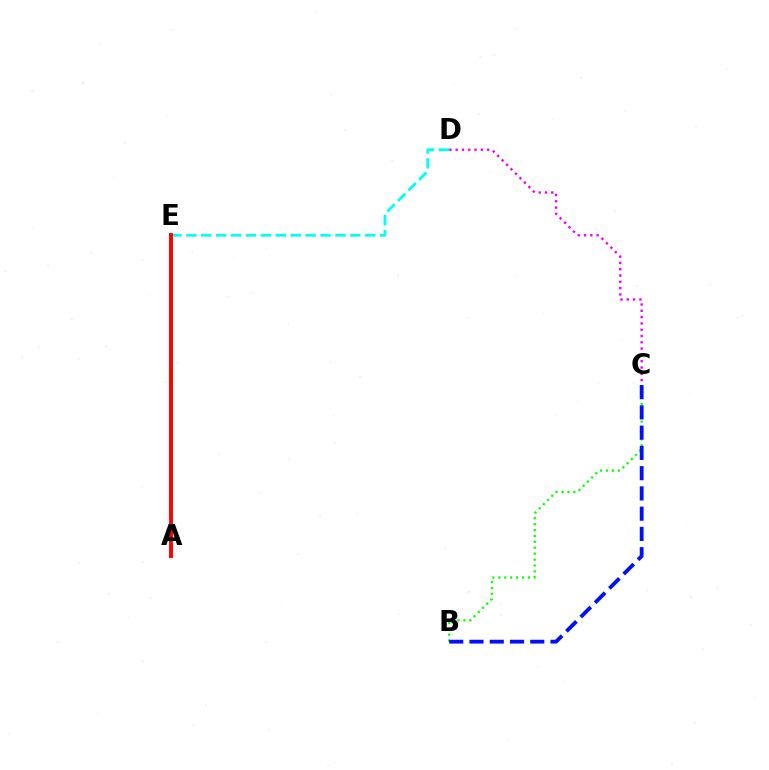{('B', 'C'): [{'color': '#08ff00', 'line_style': 'dotted', 'thickness': 1.61}, {'color': '#0010ff', 'line_style': 'dashed', 'thickness': 2.75}], ('C', 'D'): [{'color': '#ee00ff', 'line_style': 'dotted', 'thickness': 1.71}], ('D', 'E'): [{'color': '#00fff6', 'line_style': 'dashed', 'thickness': 2.03}], ('A', 'E'): [{'color': '#fcf500', 'line_style': 'solid', 'thickness': 2.75}, {'color': '#ff0000', 'line_style': 'solid', 'thickness': 2.78}]}